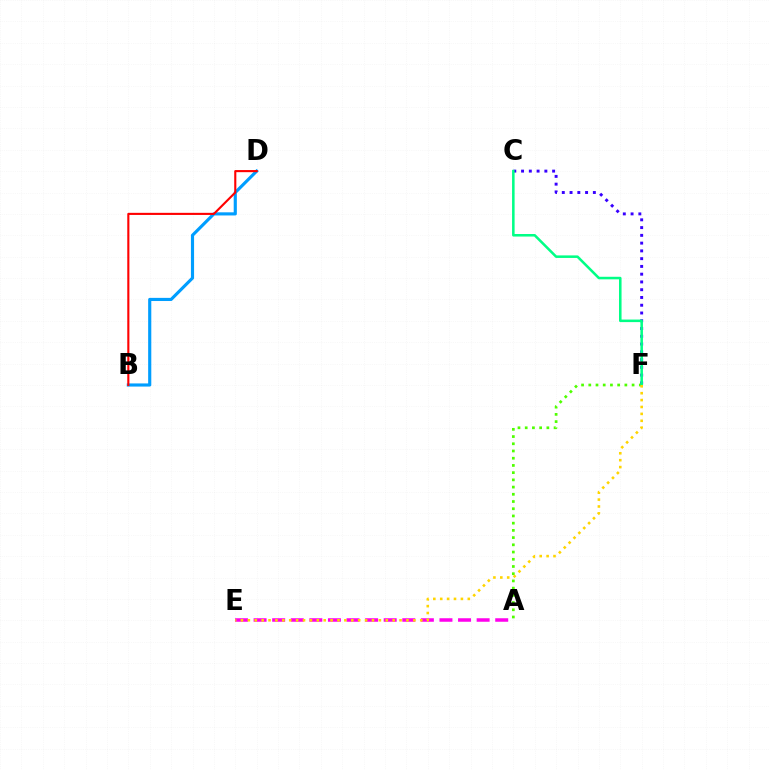{('B', 'D'): [{'color': '#009eff', 'line_style': 'solid', 'thickness': 2.26}, {'color': '#ff0000', 'line_style': 'solid', 'thickness': 1.52}], ('A', 'E'): [{'color': '#ff00ed', 'line_style': 'dashed', 'thickness': 2.53}], ('C', 'F'): [{'color': '#3700ff', 'line_style': 'dotted', 'thickness': 2.11}, {'color': '#00ff86', 'line_style': 'solid', 'thickness': 1.83}], ('A', 'F'): [{'color': '#4fff00', 'line_style': 'dotted', 'thickness': 1.96}], ('E', 'F'): [{'color': '#ffd500', 'line_style': 'dotted', 'thickness': 1.87}]}